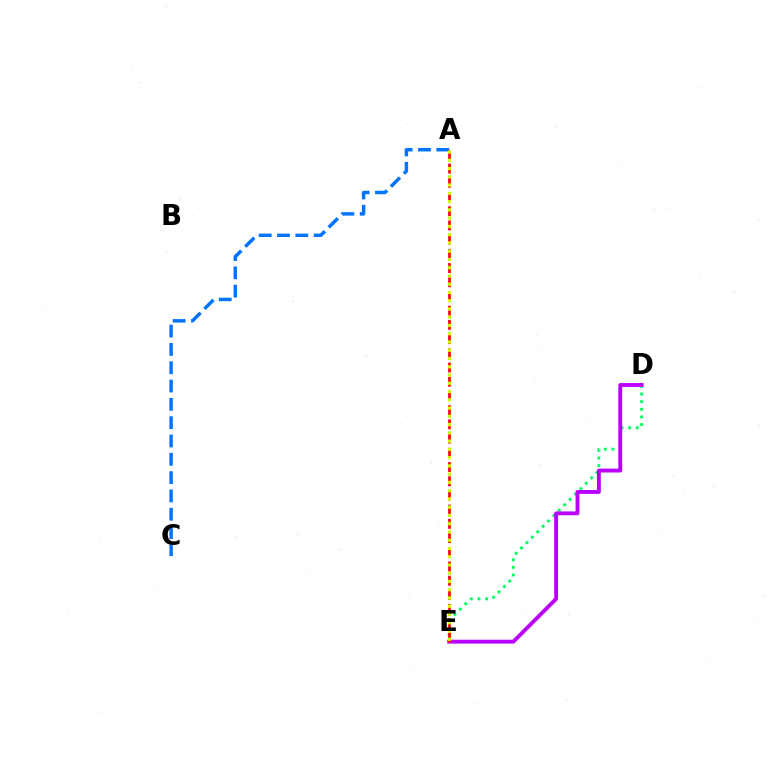{('D', 'E'): [{'color': '#00ff5c', 'line_style': 'dotted', 'thickness': 2.07}, {'color': '#b900ff', 'line_style': 'solid', 'thickness': 2.79}], ('A', 'C'): [{'color': '#0074ff', 'line_style': 'dashed', 'thickness': 2.49}], ('A', 'E'): [{'color': '#ff0000', 'line_style': 'dashed', 'thickness': 1.93}, {'color': '#d1ff00', 'line_style': 'dotted', 'thickness': 2.24}]}